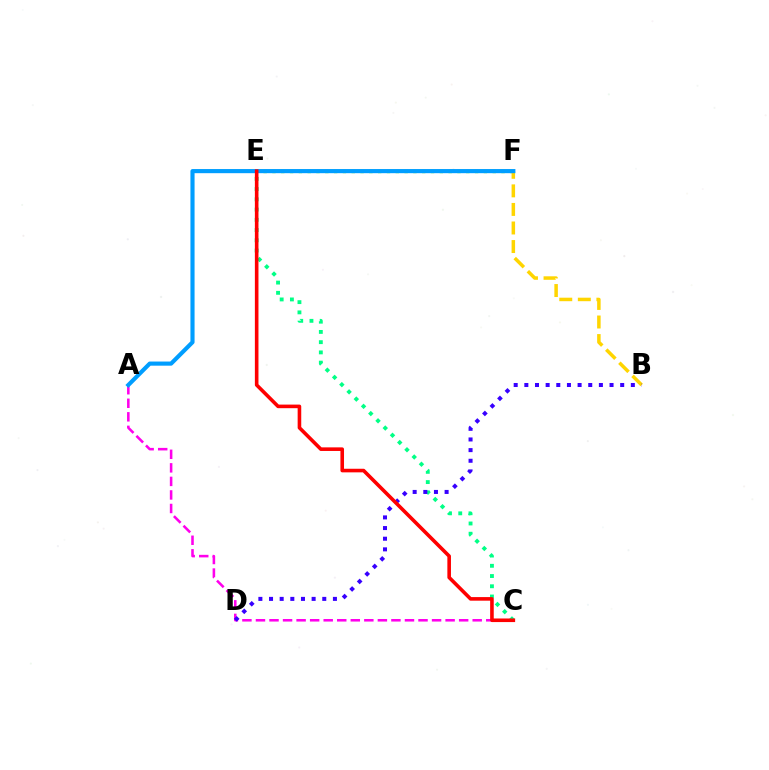{('C', 'E'): [{'color': '#00ff86', 'line_style': 'dotted', 'thickness': 2.78}, {'color': '#ff0000', 'line_style': 'solid', 'thickness': 2.59}], ('E', 'F'): [{'color': '#4fff00', 'line_style': 'dotted', 'thickness': 2.39}], ('A', 'C'): [{'color': '#ff00ed', 'line_style': 'dashed', 'thickness': 1.84}], ('B', 'F'): [{'color': '#ffd500', 'line_style': 'dashed', 'thickness': 2.52}], ('B', 'D'): [{'color': '#3700ff', 'line_style': 'dotted', 'thickness': 2.89}], ('A', 'F'): [{'color': '#009eff', 'line_style': 'solid', 'thickness': 2.98}]}